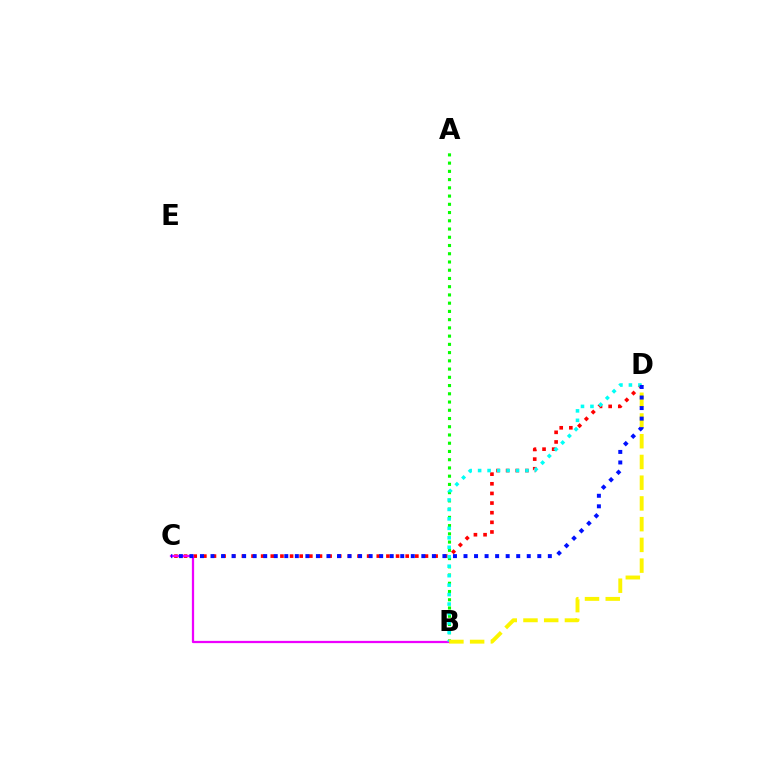{('A', 'B'): [{'color': '#08ff00', 'line_style': 'dotted', 'thickness': 2.24}], ('C', 'D'): [{'color': '#ff0000', 'line_style': 'dotted', 'thickness': 2.62}, {'color': '#0010ff', 'line_style': 'dotted', 'thickness': 2.86}], ('B', 'C'): [{'color': '#ee00ff', 'line_style': 'solid', 'thickness': 1.62}], ('B', 'D'): [{'color': '#00fff6', 'line_style': 'dotted', 'thickness': 2.57}, {'color': '#fcf500', 'line_style': 'dashed', 'thickness': 2.82}]}